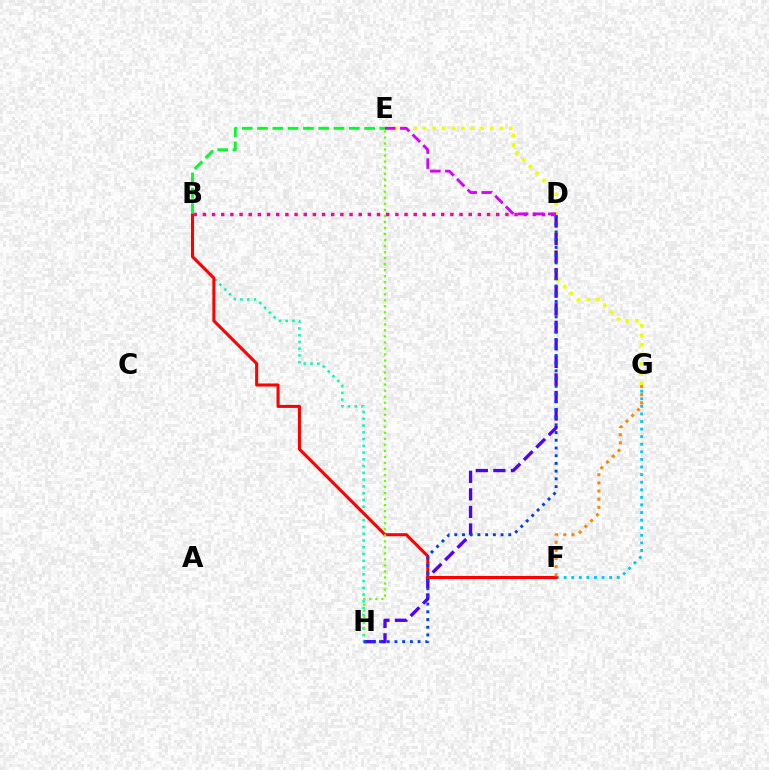{('E', 'G'): [{'color': '#eeff00', 'line_style': 'dotted', 'thickness': 2.6}], ('B', 'H'): [{'color': '#00ffaf', 'line_style': 'dotted', 'thickness': 1.84}], ('F', 'G'): [{'color': '#00c7ff', 'line_style': 'dotted', 'thickness': 2.06}, {'color': '#ff8800', 'line_style': 'dotted', 'thickness': 2.21}], ('D', 'H'): [{'color': '#4f00ff', 'line_style': 'dashed', 'thickness': 2.38}, {'color': '#003fff', 'line_style': 'dotted', 'thickness': 2.1}], ('B', 'F'): [{'color': '#ff0000', 'line_style': 'solid', 'thickness': 2.21}], ('B', 'D'): [{'color': '#ff00a0', 'line_style': 'dotted', 'thickness': 2.49}], ('E', 'H'): [{'color': '#66ff00', 'line_style': 'dotted', 'thickness': 1.64}], ('D', 'E'): [{'color': '#d600ff', 'line_style': 'dashed', 'thickness': 2.05}], ('B', 'E'): [{'color': '#00ff27', 'line_style': 'dashed', 'thickness': 2.08}]}